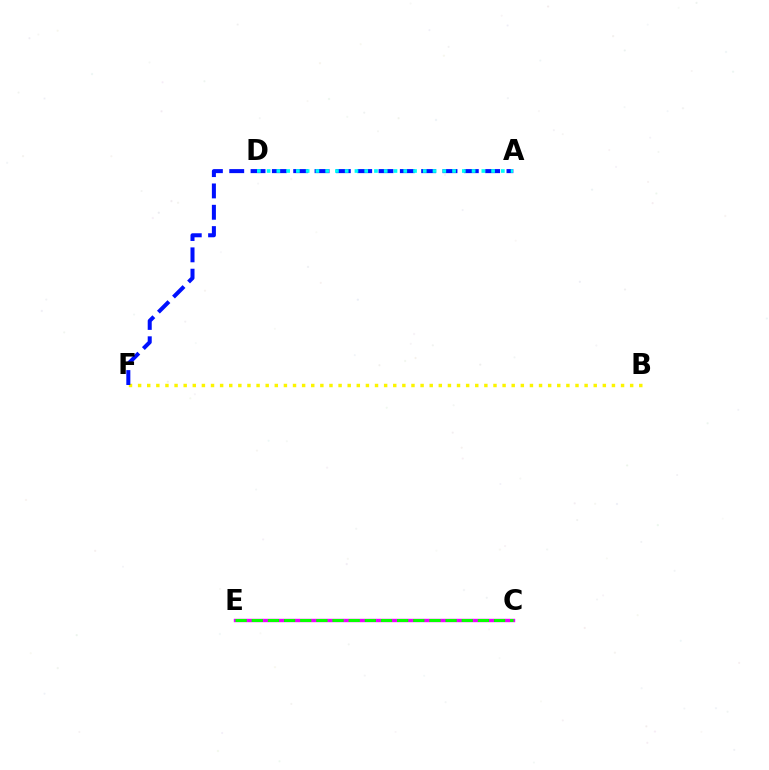{('C', 'E'): [{'color': '#ff0000', 'line_style': 'dotted', 'thickness': 2.03}, {'color': '#ee00ff', 'line_style': 'solid', 'thickness': 2.44}, {'color': '#08ff00', 'line_style': 'dashed', 'thickness': 2.19}], ('B', 'F'): [{'color': '#fcf500', 'line_style': 'dotted', 'thickness': 2.48}], ('A', 'F'): [{'color': '#0010ff', 'line_style': 'dashed', 'thickness': 2.9}], ('A', 'D'): [{'color': '#00fff6', 'line_style': 'dotted', 'thickness': 2.65}]}